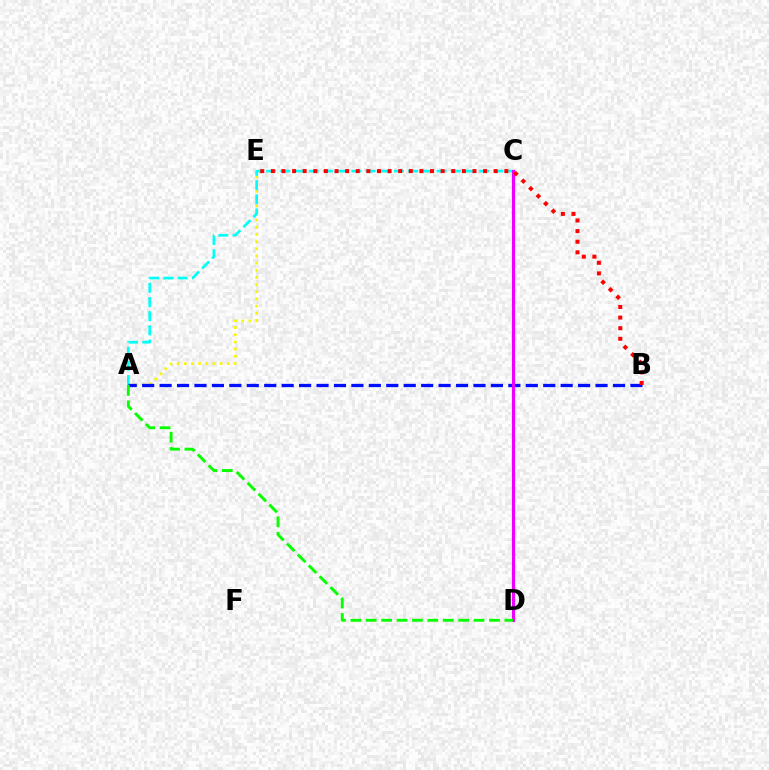{('A', 'E'): [{'color': '#fcf500', 'line_style': 'dotted', 'thickness': 1.95}], ('A', 'C'): [{'color': '#00fff6', 'line_style': 'dashed', 'thickness': 1.93}], ('A', 'B'): [{'color': '#0010ff', 'line_style': 'dashed', 'thickness': 2.37}], ('C', 'D'): [{'color': '#ee00ff', 'line_style': 'solid', 'thickness': 2.3}], ('A', 'D'): [{'color': '#08ff00', 'line_style': 'dashed', 'thickness': 2.09}], ('B', 'E'): [{'color': '#ff0000', 'line_style': 'dotted', 'thickness': 2.88}]}